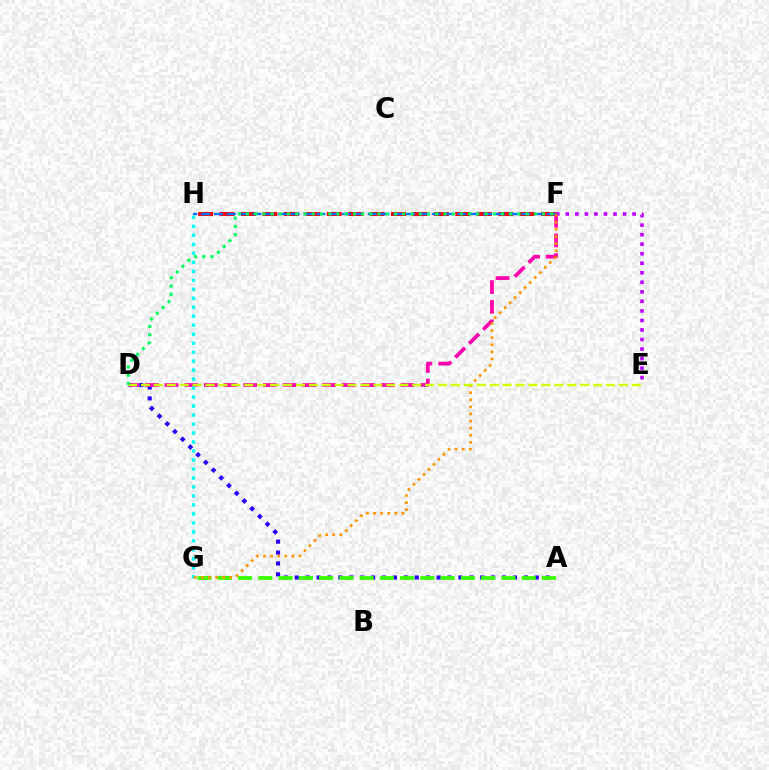{('F', 'H'): [{'color': '#ff0000', 'line_style': 'dashed', 'thickness': 2.91}, {'color': '#0074ff', 'line_style': 'dashed', 'thickness': 1.74}], ('A', 'D'): [{'color': '#2500ff', 'line_style': 'dotted', 'thickness': 2.96}], ('A', 'G'): [{'color': '#3dff00', 'line_style': 'dashed', 'thickness': 2.75}], ('E', 'F'): [{'color': '#b900ff', 'line_style': 'dotted', 'thickness': 2.59}], ('D', 'F'): [{'color': '#ff00ac', 'line_style': 'dashed', 'thickness': 2.67}, {'color': '#00ff5c', 'line_style': 'dotted', 'thickness': 2.24}], ('G', 'H'): [{'color': '#00fff6', 'line_style': 'dotted', 'thickness': 2.44}], ('F', 'G'): [{'color': '#ff9400', 'line_style': 'dotted', 'thickness': 1.93}], ('D', 'E'): [{'color': '#d1ff00', 'line_style': 'dashed', 'thickness': 1.75}]}